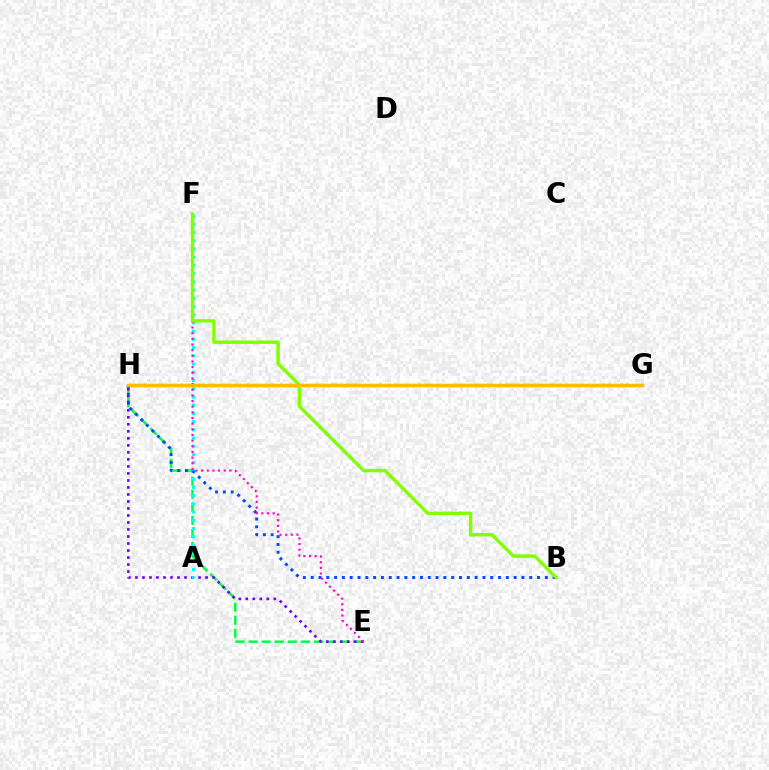{('E', 'H'): [{'color': '#00ff39', 'line_style': 'dashed', 'thickness': 1.78}, {'color': '#7200ff', 'line_style': 'dotted', 'thickness': 1.91}], ('A', 'F'): [{'color': '#00fff6', 'line_style': 'dotted', 'thickness': 2.23}], ('B', 'H'): [{'color': '#004bff', 'line_style': 'dotted', 'thickness': 2.12}], ('E', 'F'): [{'color': '#ff00cf', 'line_style': 'dotted', 'thickness': 1.54}], ('G', 'H'): [{'color': '#ff0000', 'line_style': 'solid', 'thickness': 2.22}, {'color': '#ffbd00', 'line_style': 'solid', 'thickness': 2.42}], ('B', 'F'): [{'color': '#84ff00', 'line_style': 'solid', 'thickness': 2.46}]}